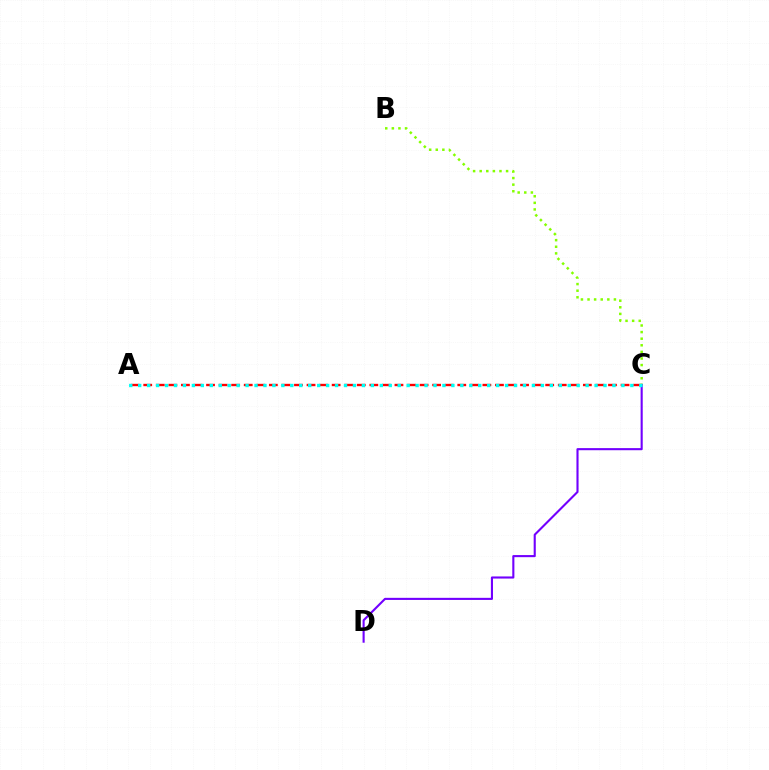{('A', 'C'): [{'color': '#ff0000', 'line_style': 'dashed', 'thickness': 1.71}, {'color': '#00fff6', 'line_style': 'dotted', 'thickness': 2.43}], ('B', 'C'): [{'color': '#84ff00', 'line_style': 'dotted', 'thickness': 1.79}], ('C', 'D'): [{'color': '#7200ff', 'line_style': 'solid', 'thickness': 1.52}]}